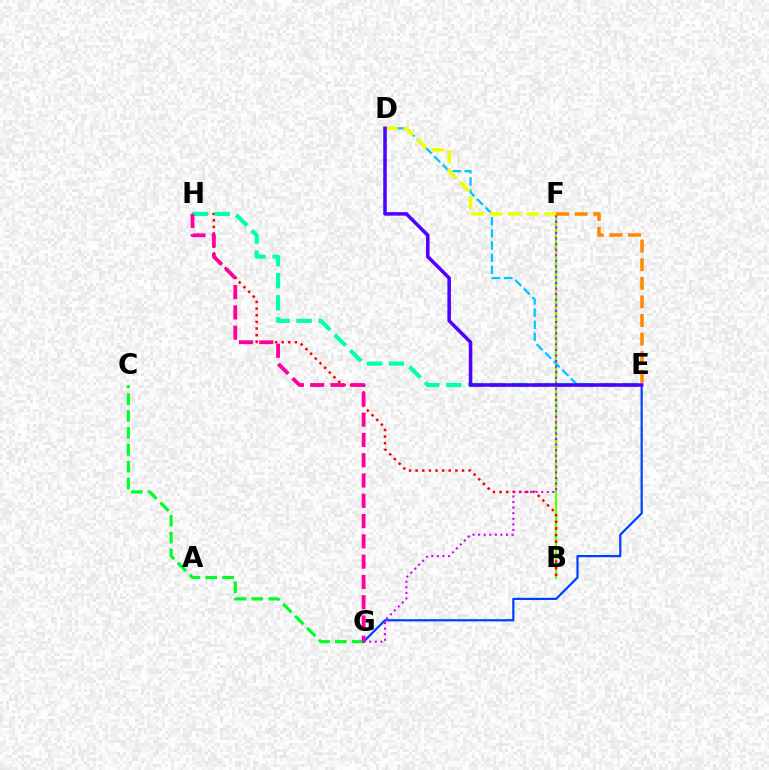{('B', 'F'): [{'color': '#66ff00', 'line_style': 'solid', 'thickness': 1.63}], ('C', 'G'): [{'color': '#00ff27', 'line_style': 'dashed', 'thickness': 2.29}], ('D', 'E'): [{'color': '#00c7ff', 'line_style': 'dashed', 'thickness': 1.65}, {'color': '#4f00ff', 'line_style': 'solid', 'thickness': 2.55}], ('B', 'H'): [{'color': '#ff0000', 'line_style': 'dotted', 'thickness': 1.8}], ('E', 'G'): [{'color': '#003fff', 'line_style': 'solid', 'thickness': 1.59}], ('D', 'F'): [{'color': '#eeff00', 'line_style': 'dashed', 'thickness': 2.49}], ('E', 'H'): [{'color': '#00ffaf', 'line_style': 'dashed', 'thickness': 2.99}], ('G', 'H'): [{'color': '#ff00a0', 'line_style': 'dashed', 'thickness': 2.76}], ('F', 'G'): [{'color': '#d600ff', 'line_style': 'dotted', 'thickness': 1.51}], ('E', 'F'): [{'color': '#ff8800', 'line_style': 'dashed', 'thickness': 2.53}]}